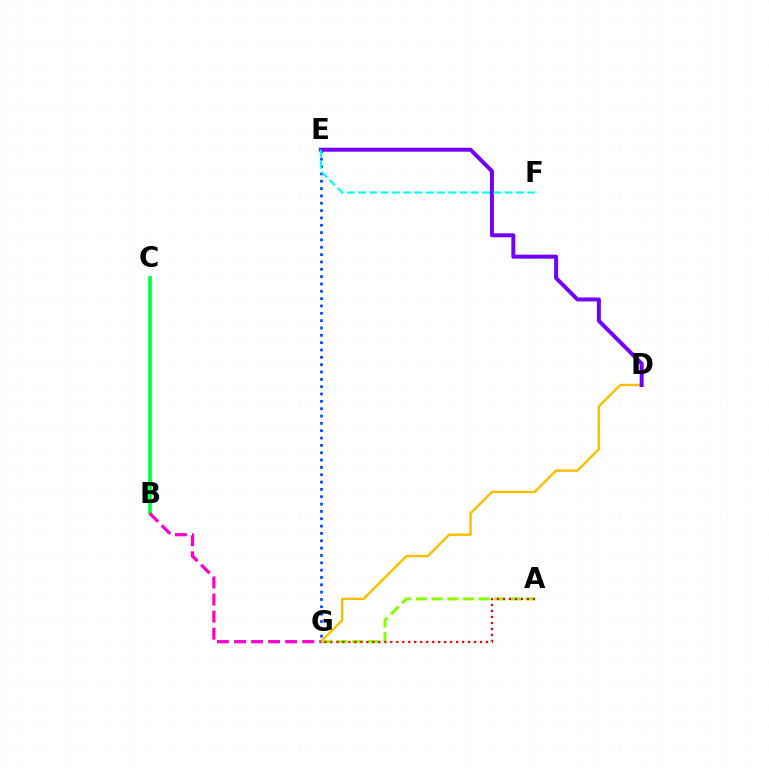{('A', 'G'): [{'color': '#84ff00', 'line_style': 'dashed', 'thickness': 2.13}, {'color': '#ff0000', 'line_style': 'dotted', 'thickness': 1.63}], ('D', 'G'): [{'color': '#ffbd00', 'line_style': 'solid', 'thickness': 1.73}], ('B', 'C'): [{'color': '#00ff39', 'line_style': 'solid', 'thickness': 2.67}], ('E', 'G'): [{'color': '#004bff', 'line_style': 'dotted', 'thickness': 1.99}], ('B', 'G'): [{'color': '#ff00cf', 'line_style': 'dashed', 'thickness': 2.32}], ('D', 'E'): [{'color': '#7200ff', 'line_style': 'solid', 'thickness': 2.86}], ('E', 'F'): [{'color': '#00fff6', 'line_style': 'dashed', 'thickness': 1.53}]}